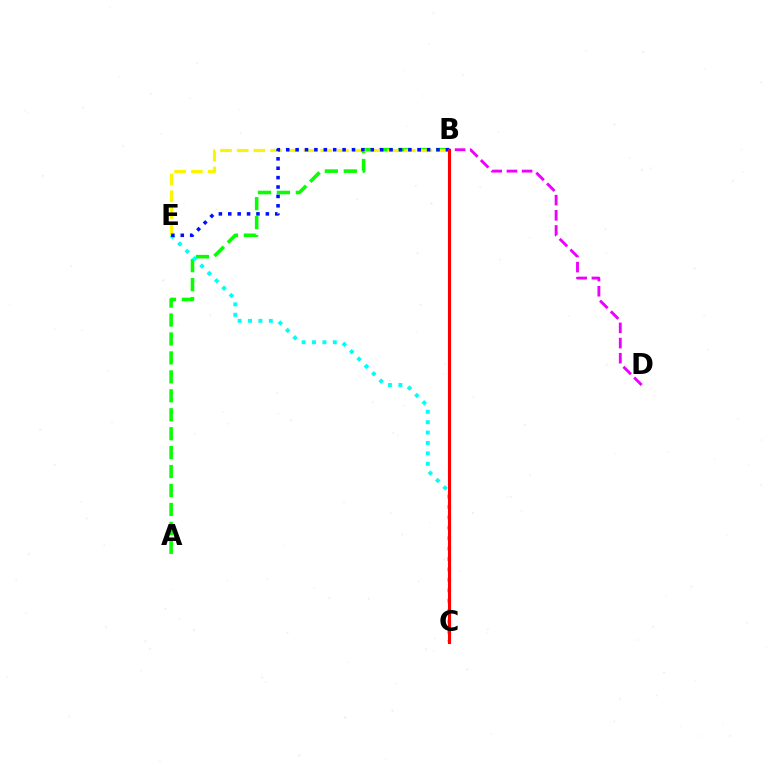{('A', 'B'): [{'color': '#08ff00', 'line_style': 'dashed', 'thickness': 2.57}], ('B', 'E'): [{'color': '#fcf500', 'line_style': 'dashed', 'thickness': 2.27}, {'color': '#0010ff', 'line_style': 'dotted', 'thickness': 2.55}], ('C', 'E'): [{'color': '#00fff6', 'line_style': 'dotted', 'thickness': 2.83}], ('B', 'D'): [{'color': '#ee00ff', 'line_style': 'dashed', 'thickness': 2.06}], ('B', 'C'): [{'color': '#ff0000', 'line_style': 'solid', 'thickness': 2.23}]}